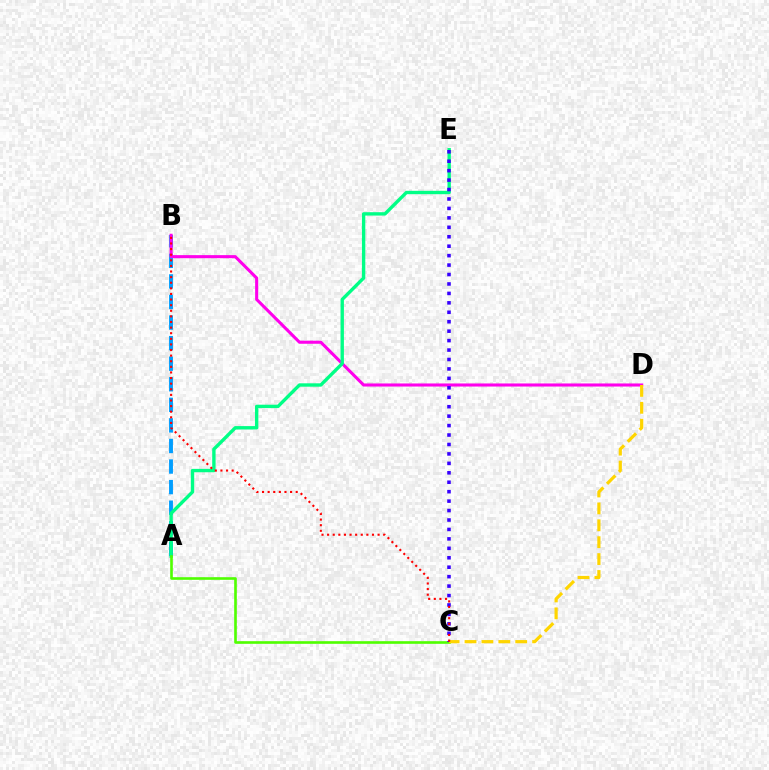{('A', 'B'): [{'color': '#009eff', 'line_style': 'dashed', 'thickness': 2.79}], ('B', 'D'): [{'color': '#ff00ed', 'line_style': 'solid', 'thickness': 2.22}], ('A', 'E'): [{'color': '#00ff86', 'line_style': 'solid', 'thickness': 2.43}], ('A', 'C'): [{'color': '#4fff00', 'line_style': 'solid', 'thickness': 1.9}], ('C', 'E'): [{'color': '#3700ff', 'line_style': 'dotted', 'thickness': 2.57}], ('C', 'D'): [{'color': '#ffd500', 'line_style': 'dashed', 'thickness': 2.3}], ('B', 'C'): [{'color': '#ff0000', 'line_style': 'dotted', 'thickness': 1.52}]}